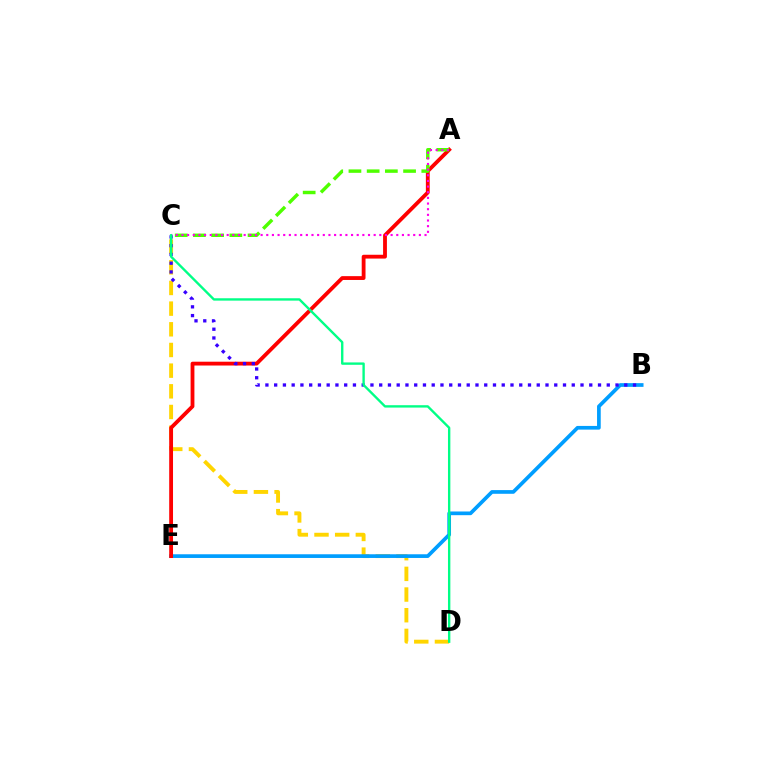{('C', 'D'): [{'color': '#ffd500', 'line_style': 'dashed', 'thickness': 2.81}, {'color': '#00ff86', 'line_style': 'solid', 'thickness': 1.71}], ('B', 'E'): [{'color': '#009eff', 'line_style': 'solid', 'thickness': 2.66}], ('A', 'E'): [{'color': '#ff0000', 'line_style': 'solid', 'thickness': 2.75}], ('A', 'C'): [{'color': '#4fff00', 'line_style': 'dashed', 'thickness': 2.47}, {'color': '#ff00ed', 'line_style': 'dotted', 'thickness': 1.54}], ('B', 'C'): [{'color': '#3700ff', 'line_style': 'dotted', 'thickness': 2.38}]}